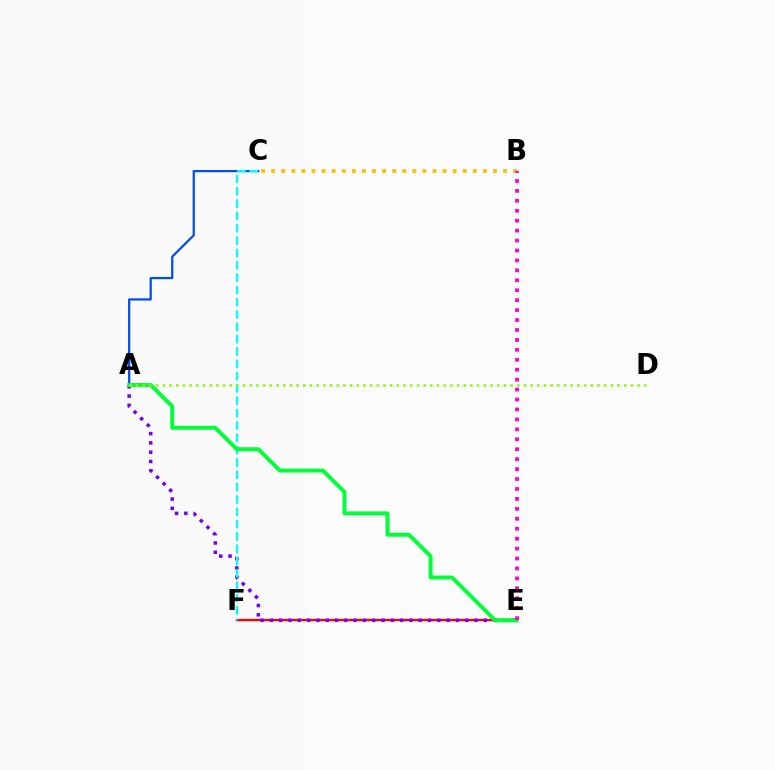{('E', 'F'): [{'color': '#ff0000', 'line_style': 'solid', 'thickness': 1.66}], ('A', 'E'): [{'color': '#7200ff', 'line_style': 'dotted', 'thickness': 2.53}, {'color': '#00ff39', 'line_style': 'solid', 'thickness': 2.83}], ('A', 'C'): [{'color': '#004bff', 'line_style': 'solid', 'thickness': 1.6}], ('C', 'F'): [{'color': '#00fff6', 'line_style': 'dashed', 'thickness': 1.67}], ('B', 'C'): [{'color': '#ffbd00', 'line_style': 'dotted', 'thickness': 2.74}], ('A', 'D'): [{'color': '#84ff00', 'line_style': 'dotted', 'thickness': 1.82}], ('B', 'E'): [{'color': '#ff00cf', 'line_style': 'dotted', 'thickness': 2.7}]}